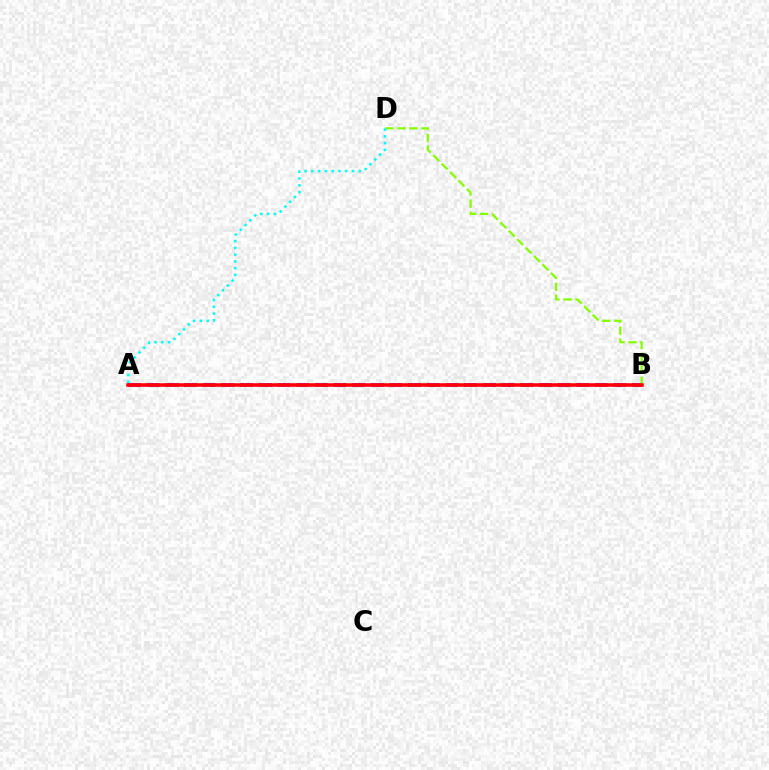{('A', 'B'): [{'color': '#7200ff', 'line_style': 'dashed', 'thickness': 2.54}, {'color': '#ff0000', 'line_style': 'solid', 'thickness': 2.54}], ('B', 'D'): [{'color': '#84ff00', 'line_style': 'dashed', 'thickness': 1.62}], ('A', 'D'): [{'color': '#00fff6', 'line_style': 'dotted', 'thickness': 1.84}]}